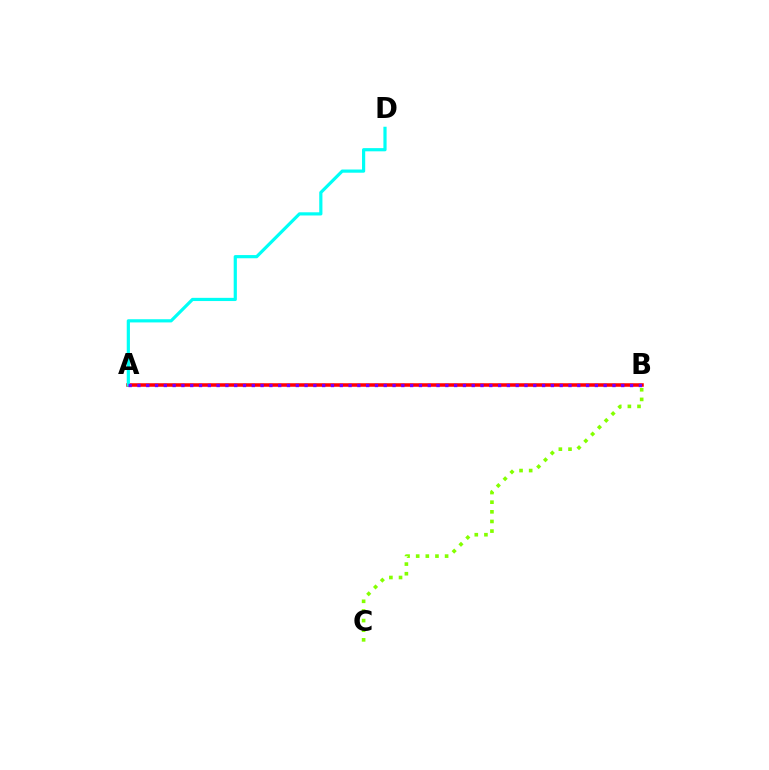{('A', 'B'): [{'color': '#ff0000', 'line_style': 'solid', 'thickness': 2.53}, {'color': '#7200ff', 'line_style': 'dotted', 'thickness': 2.39}], ('B', 'C'): [{'color': '#84ff00', 'line_style': 'dotted', 'thickness': 2.62}], ('A', 'D'): [{'color': '#00fff6', 'line_style': 'solid', 'thickness': 2.3}]}